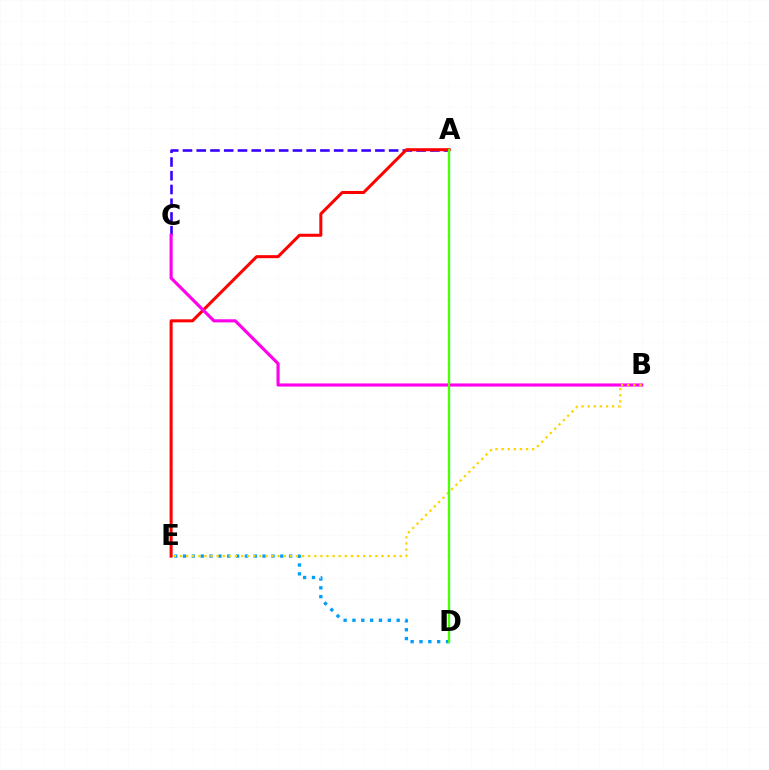{('A', 'C'): [{'color': '#3700ff', 'line_style': 'dashed', 'thickness': 1.87}], ('A', 'D'): [{'color': '#00ff86', 'line_style': 'solid', 'thickness': 1.61}, {'color': '#4fff00', 'line_style': 'solid', 'thickness': 1.55}], ('A', 'E'): [{'color': '#ff0000', 'line_style': 'solid', 'thickness': 2.18}], ('B', 'C'): [{'color': '#ff00ed', 'line_style': 'solid', 'thickness': 2.25}], ('D', 'E'): [{'color': '#009eff', 'line_style': 'dotted', 'thickness': 2.4}], ('B', 'E'): [{'color': '#ffd500', 'line_style': 'dotted', 'thickness': 1.66}]}